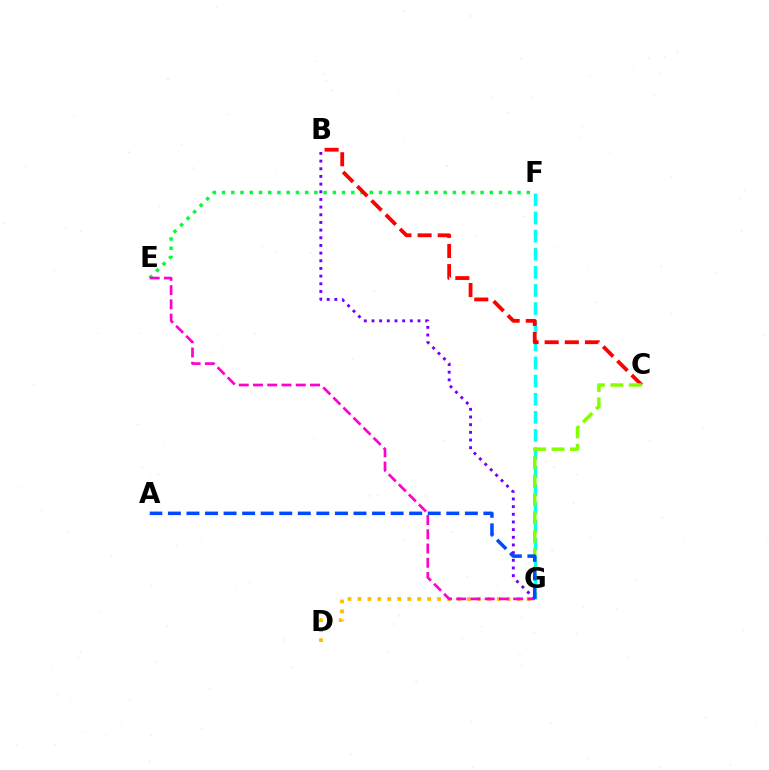{('D', 'G'): [{'color': '#ffbd00', 'line_style': 'dotted', 'thickness': 2.7}], ('F', 'G'): [{'color': '#00fff6', 'line_style': 'dashed', 'thickness': 2.46}], ('E', 'F'): [{'color': '#00ff39', 'line_style': 'dotted', 'thickness': 2.51}], ('B', 'C'): [{'color': '#ff0000', 'line_style': 'dashed', 'thickness': 2.74}], ('B', 'G'): [{'color': '#7200ff', 'line_style': 'dotted', 'thickness': 2.08}], ('E', 'G'): [{'color': '#ff00cf', 'line_style': 'dashed', 'thickness': 1.94}], ('C', 'G'): [{'color': '#84ff00', 'line_style': 'dashed', 'thickness': 2.5}], ('A', 'G'): [{'color': '#004bff', 'line_style': 'dashed', 'thickness': 2.52}]}